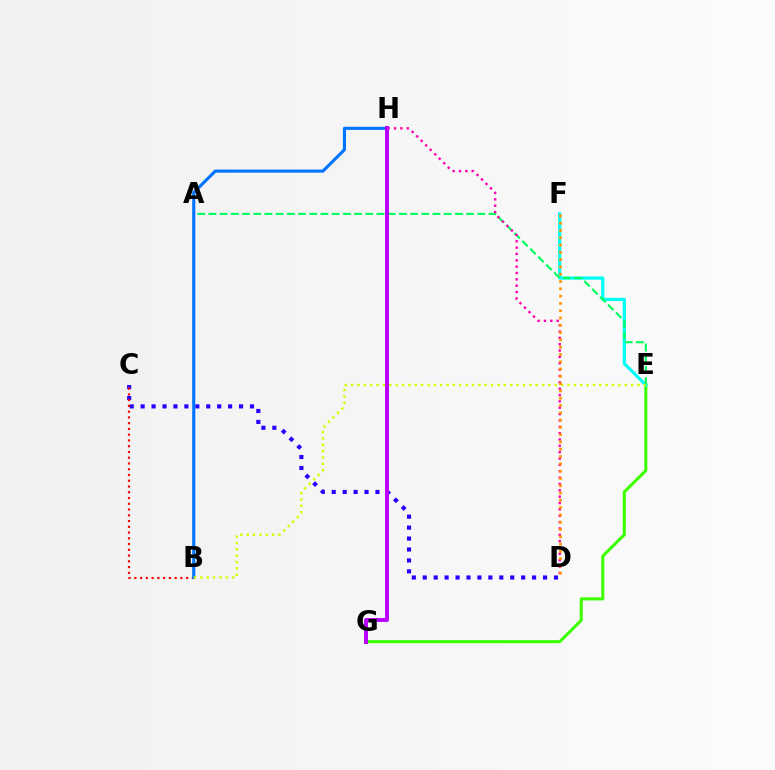{('C', 'D'): [{'color': '#2500ff', 'line_style': 'dotted', 'thickness': 2.97}], ('E', 'G'): [{'color': '#3dff00', 'line_style': 'solid', 'thickness': 2.21}], ('E', 'F'): [{'color': '#00fff6', 'line_style': 'solid', 'thickness': 2.3}], ('A', 'E'): [{'color': '#00ff5c', 'line_style': 'dashed', 'thickness': 1.52}], ('B', 'C'): [{'color': '#ff0000', 'line_style': 'dotted', 'thickness': 1.56}], ('B', 'H'): [{'color': '#0074ff', 'line_style': 'solid', 'thickness': 2.23}], ('D', 'H'): [{'color': '#ff00ac', 'line_style': 'dotted', 'thickness': 1.73}], ('B', 'E'): [{'color': '#d1ff00', 'line_style': 'dotted', 'thickness': 1.73}], ('D', 'F'): [{'color': '#ff9400', 'line_style': 'dotted', 'thickness': 1.98}], ('G', 'H'): [{'color': '#b900ff', 'line_style': 'solid', 'thickness': 2.83}]}